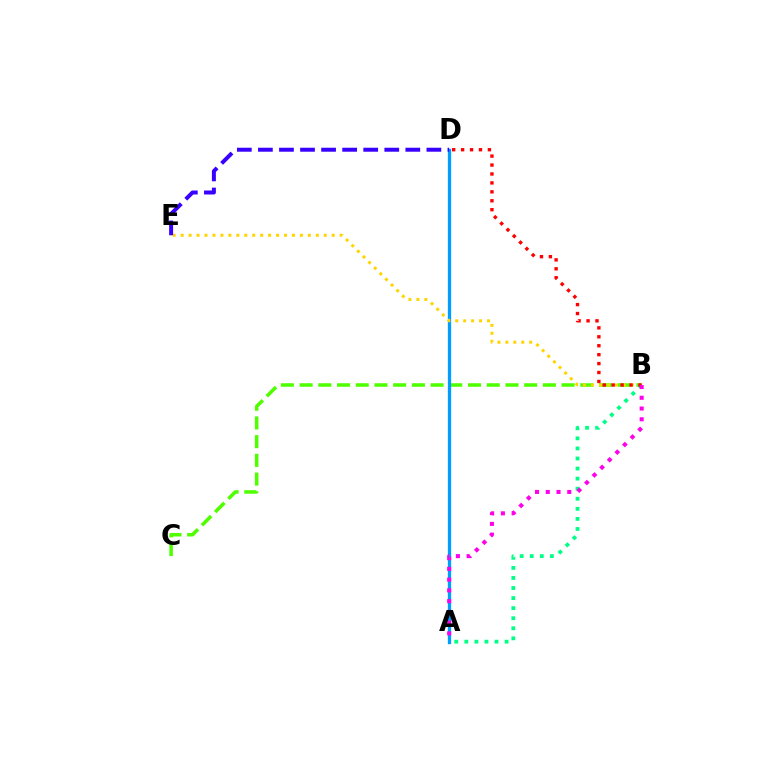{('B', 'C'): [{'color': '#4fff00', 'line_style': 'dashed', 'thickness': 2.54}], ('A', 'D'): [{'color': '#009eff', 'line_style': 'solid', 'thickness': 2.37}], ('B', 'E'): [{'color': '#ffd500', 'line_style': 'dotted', 'thickness': 2.16}], ('A', 'B'): [{'color': '#00ff86', 'line_style': 'dotted', 'thickness': 2.73}, {'color': '#ff00ed', 'line_style': 'dotted', 'thickness': 2.92}], ('D', 'E'): [{'color': '#3700ff', 'line_style': 'dashed', 'thickness': 2.86}], ('B', 'D'): [{'color': '#ff0000', 'line_style': 'dotted', 'thickness': 2.43}]}